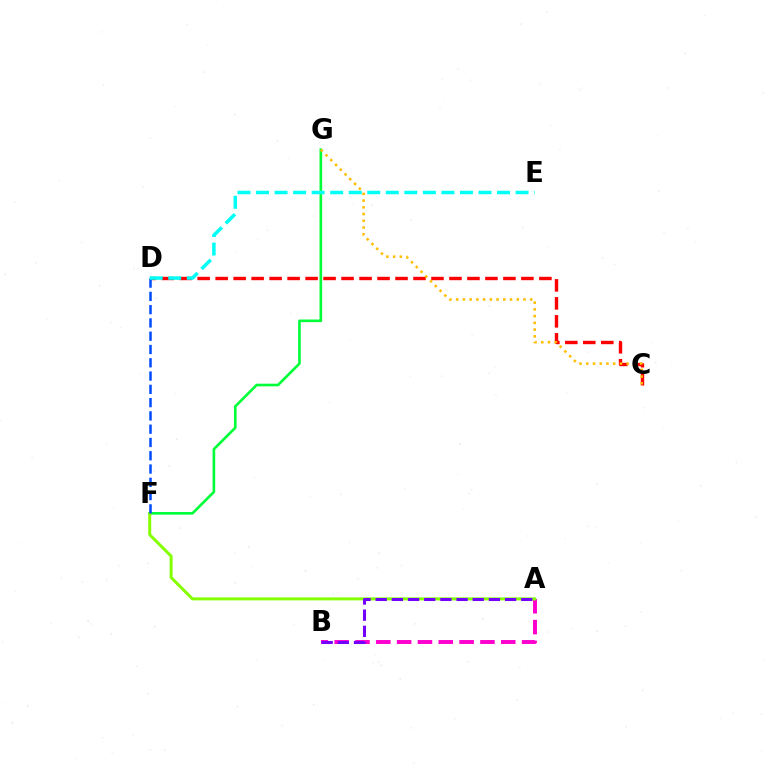{('A', 'B'): [{'color': '#ff00cf', 'line_style': 'dashed', 'thickness': 2.83}, {'color': '#7200ff', 'line_style': 'dashed', 'thickness': 2.2}], ('F', 'G'): [{'color': '#00ff39', 'line_style': 'solid', 'thickness': 1.9}], ('A', 'F'): [{'color': '#84ff00', 'line_style': 'solid', 'thickness': 2.15}], ('C', 'D'): [{'color': '#ff0000', 'line_style': 'dashed', 'thickness': 2.44}], ('D', 'F'): [{'color': '#004bff', 'line_style': 'dashed', 'thickness': 1.8}], ('C', 'G'): [{'color': '#ffbd00', 'line_style': 'dotted', 'thickness': 1.83}], ('D', 'E'): [{'color': '#00fff6', 'line_style': 'dashed', 'thickness': 2.52}]}